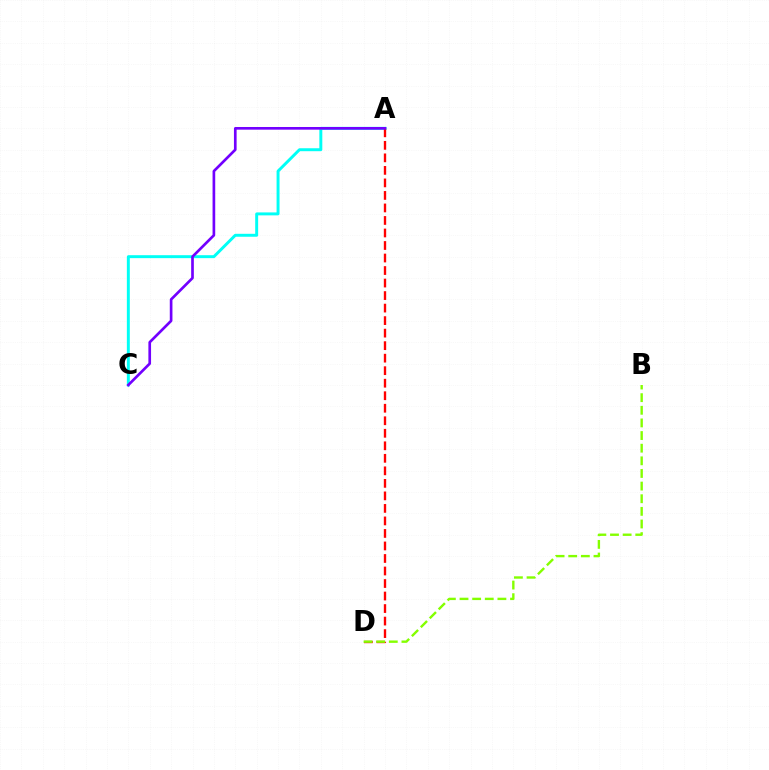{('A', 'C'): [{'color': '#00fff6', 'line_style': 'solid', 'thickness': 2.13}, {'color': '#7200ff', 'line_style': 'solid', 'thickness': 1.92}], ('A', 'D'): [{'color': '#ff0000', 'line_style': 'dashed', 'thickness': 1.7}], ('B', 'D'): [{'color': '#84ff00', 'line_style': 'dashed', 'thickness': 1.72}]}